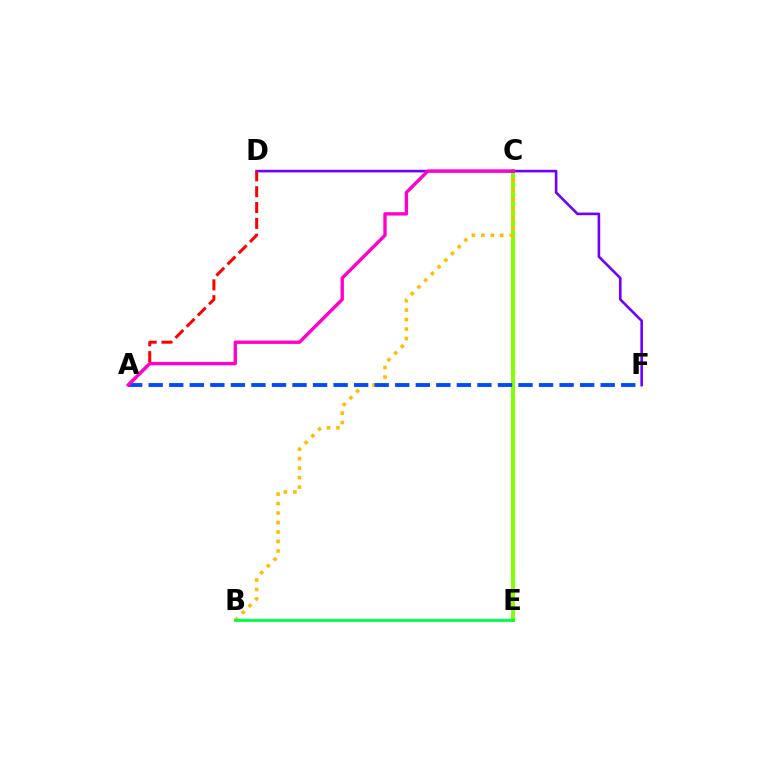{('C', 'E'): [{'color': '#84ff00', 'line_style': 'solid', 'thickness': 2.85}], ('B', 'C'): [{'color': '#ffbd00', 'line_style': 'dotted', 'thickness': 2.57}], ('B', 'E'): [{'color': '#00fff6', 'line_style': 'solid', 'thickness': 1.58}, {'color': '#00ff39', 'line_style': 'solid', 'thickness': 1.94}], ('D', 'F'): [{'color': '#7200ff', 'line_style': 'solid', 'thickness': 1.88}], ('A', 'F'): [{'color': '#004bff', 'line_style': 'dashed', 'thickness': 2.79}], ('A', 'D'): [{'color': '#ff0000', 'line_style': 'dashed', 'thickness': 2.15}], ('A', 'C'): [{'color': '#ff00cf', 'line_style': 'solid', 'thickness': 2.43}]}